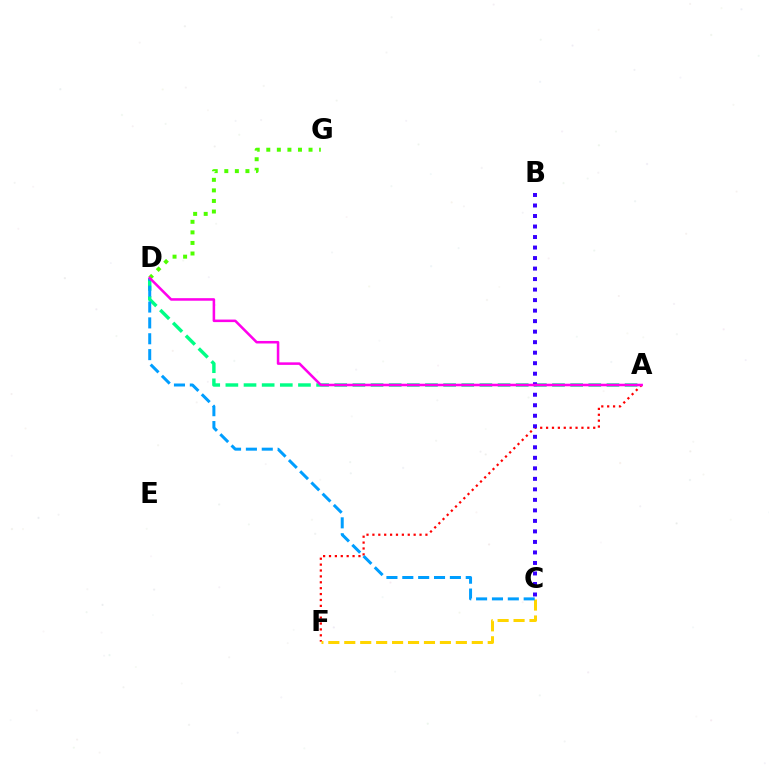{('A', 'D'): [{'color': '#00ff86', 'line_style': 'dashed', 'thickness': 2.47}, {'color': '#ff00ed', 'line_style': 'solid', 'thickness': 1.83}], ('D', 'G'): [{'color': '#4fff00', 'line_style': 'dotted', 'thickness': 2.87}], ('A', 'F'): [{'color': '#ff0000', 'line_style': 'dotted', 'thickness': 1.6}], ('C', 'F'): [{'color': '#ffd500', 'line_style': 'dashed', 'thickness': 2.17}], ('B', 'C'): [{'color': '#3700ff', 'line_style': 'dotted', 'thickness': 2.86}], ('C', 'D'): [{'color': '#009eff', 'line_style': 'dashed', 'thickness': 2.16}]}